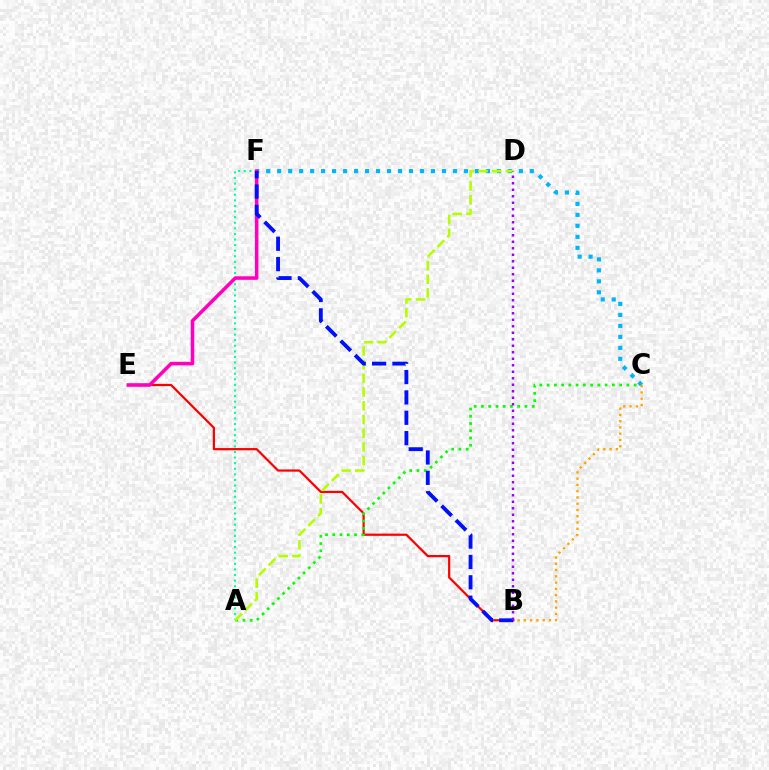{('B', 'E'): [{'color': '#ff0000', 'line_style': 'solid', 'thickness': 1.6}], ('C', 'F'): [{'color': '#00b5ff', 'line_style': 'dotted', 'thickness': 2.98}], ('A', 'C'): [{'color': '#08ff00', 'line_style': 'dotted', 'thickness': 1.97}], ('A', 'F'): [{'color': '#00ff9d', 'line_style': 'dotted', 'thickness': 1.52}], ('E', 'F'): [{'color': '#ff00bd', 'line_style': 'solid', 'thickness': 2.55}], ('A', 'D'): [{'color': '#b3ff00', 'line_style': 'dashed', 'thickness': 1.86}], ('B', 'C'): [{'color': '#ffa500', 'line_style': 'dotted', 'thickness': 1.7}], ('B', 'F'): [{'color': '#0010ff', 'line_style': 'dashed', 'thickness': 2.77}], ('B', 'D'): [{'color': '#9b00ff', 'line_style': 'dotted', 'thickness': 1.77}]}